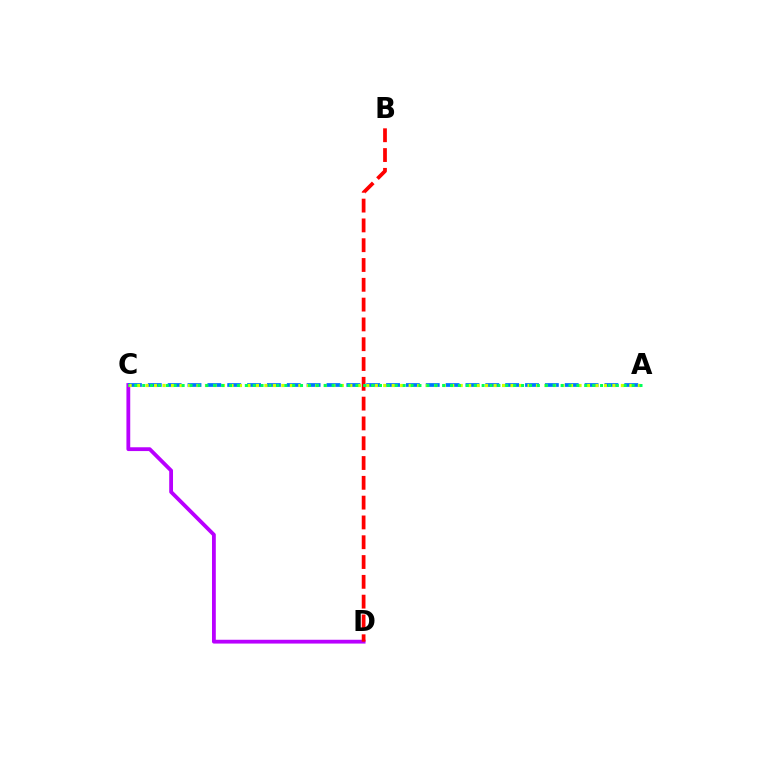{('C', 'D'): [{'color': '#b900ff', 'line_style': 'solid', 'thickness': 2.74}], ('A', 'C'): [{'color': '#0074ff', 'line_style': 'dashed', 'thickness': 2.7}, {'color': '#d1ff00', 'line_style': 'dotted', 'thickness': 2.31}, {'color': '#00ff5c', 'line_style': 'dotted', 'thickness': 2.14}], ('B', 'D'): [{'color': '#ff0000', 'line_style': 'dashed', 'thickness': 2.69}]}